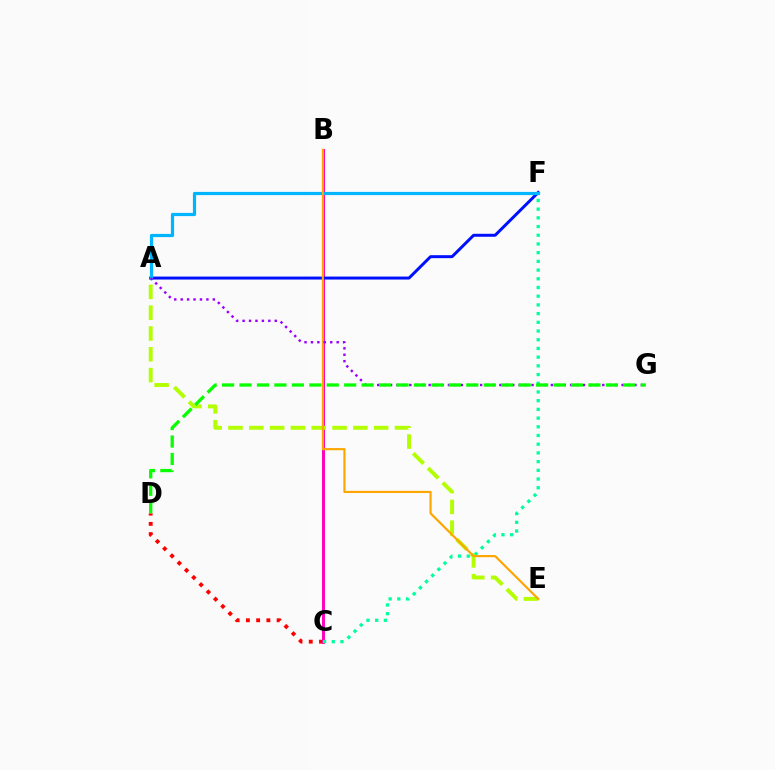{('C', 'D'): [{'color': '#ff0000', 'line_style': 'dotted', 'thickness': 2.78}], ('B', 'C'): [{'color': '#ff00bd', 'line_style': 'solid', 'thickness': 2.12}], ('C', 'F'): [{'color': '#00ff9d', 'line_style': 'dotted', 'thickness': 2.37}], ('A', 'E'): [{'color': '#b3ff00', 'line_style': 'dashed', 'thickness': 2.83}], ('A', 'F'): [{'color': '#0010ff', 'line_style': 'solid', 'thickness': 2.14}, {'color': '#00b5ff', 'line_style': 'solid', 'thickness': 2.3}], ('B', 'E'): [{'color': '#ffa500', 'line_style': 'solid', 'thickness': 1.55}], ('A', 'G'): [{'color': '#9b00ff', 'line_style': 'dotted', 'thickness': 1.75}], ('D', 'G'): [{'color': '#08ff00', 'line_style': 'dashed', 'thickness': 2.37}]}